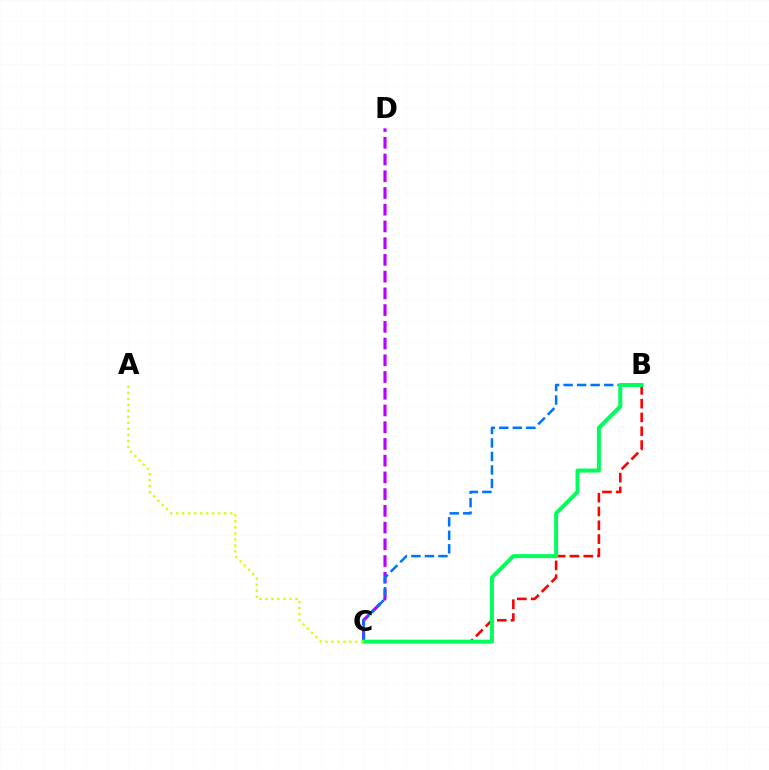{('B', 'C'): [{'color': '#ff0000', 'line_style': 'dashed', 'thickness': 1.88}, {'color': '#0074ff', 'line_style': 'dashed', 'thickness': 1.84}, {'color': '#00ff5c', 'line_style': 'solid', 'thickness': 2.86}], ('C', 'D'): [{'color': '#b900ff', 'line_style': 'dashed', 'thickness': 2.27}], ('A', 'C'): [{'color': '#d1ff00', 'line_style': 'dotted', 'thickness': 1.63}]}